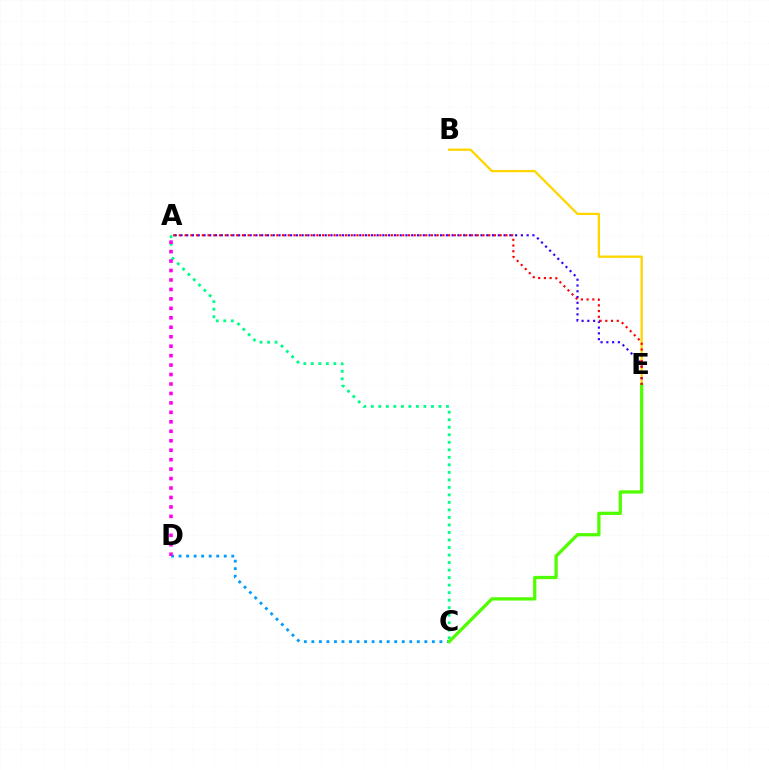{('C', 'D'): [{'color': '#009eff', 'line_style': 'dotted', 'thickness': 2.05}], ('B', 'E'): [{'color': '#ffd500', 'line_style': 'solid', 'thickness': 1.65}], ('A', 'C'): [{'color': '#00ff86', 'line_style': 'dotted', 'thickness': 2.04}], ('A', 'D'): [{'color': '#ff00ed', 'line_style': 'dotted', 'thickness': 2.57}], ('A', 'E'): [{'color': '#3700ff', 'line_style': 'dotted', 'thickness': 1.57}, {'color': '#ff0000', 'line_style': 'dotted', 'thickness': 1.56}], ('C', 'E'): [{'color': '#4fff00', 'line_style': 'solid', 'thickness': 2.34}]}